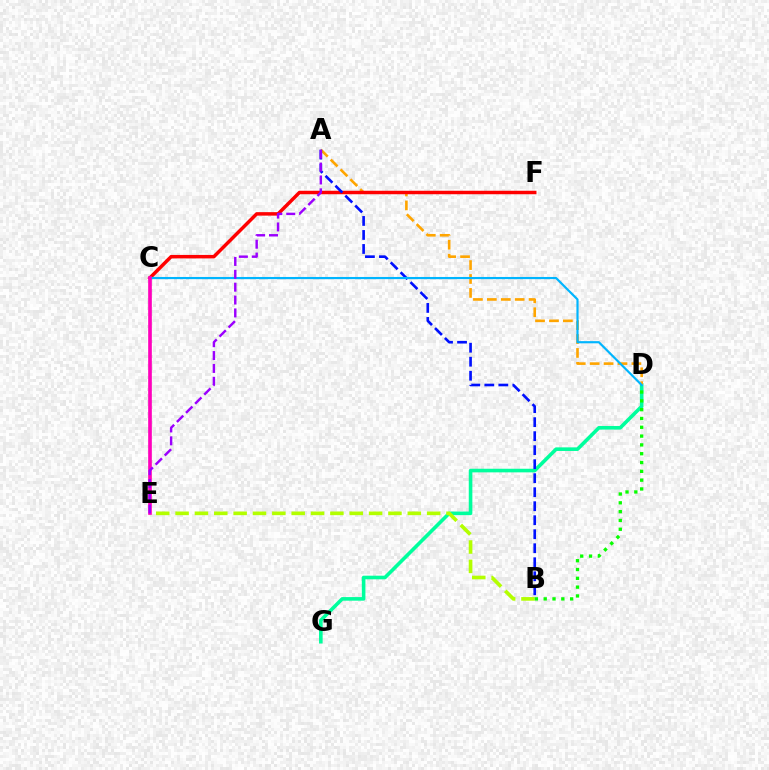{('D', 'G'): [{'color': '#00ff9d', 'line_style': 'solid', 'thickness': 2.6}], ('B', 'E'): [{'color': '#b3ff00', 'line_style': 'dashed', 'thickness': 2.63}], ('A', 'D'): [{'color': '#ffa500', 'line_style': 'dashed', 'thickness': 1.89}], ('B', 'D'): [{'color': '#08ff00', 'line_style': 'dotted', 'thickness': 2.39}], ('C', 'F'): [{'color': '#ff0000', 'line_style': 'solid', 'thickness': 2.5}], ('A', 'B'): [{'color': '#0010ff', 'line_style': 'dashed', 'thickness': 1.9}], ('C', 'D'): [{'color': '#00b5ff', 'line_style': 'solid', 'thickness': 1.57}], ('C', 'E'): [{'color': '#ff00bd', 'line_style': 'solid', 'thickness': 2.63}], ('A', 'E'): [{'color': '#9b00ff', 'line_style': 'dashed', 'thickness': 1.75}]}